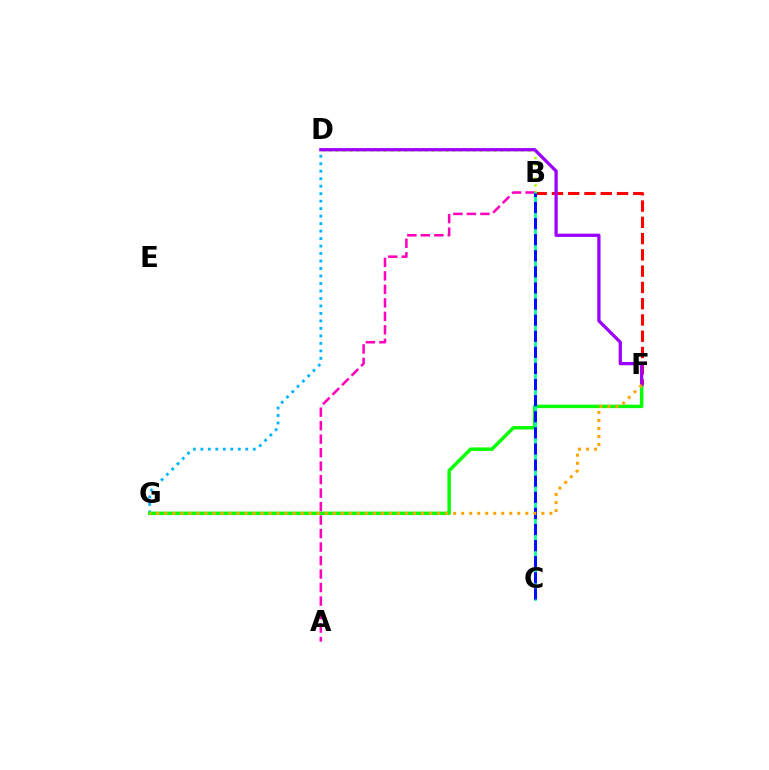{('D', 'G'): [{'color': '#00b5ff', 'line_style': 'dotted', 'thickness': 2.03}], ('B', 'F'): [{'color': '#ff0000', 'line_style': 'dashed', 'thickness': 2.21}], ('B', 'D'): [{'color': '#b3ff00', 'line_style': 'dotted', 'thickness': 1.86}], ('F', 'G'): [{'color': '#08ff00', 'line_style': 'solid', 'thickness': 2.49}, {'color': '#ffa500', 'line_style': 'dotted', 'thickness': 2.18}], ('A', 'B'): [{'color': '#ff00bd', 'line_style': 'dashed', 'thickness': 1.83}], ('B', 'C'): [{'color': '#00ff9d', 'line_style': 'solid', 'thickness': 1.98}, {'color': '#0010ff', 'line_style': 'dashed', 'thickness': 2.19}], ('D', 'F'): [{'color': '#9b00ff', 'line_style': 'solid', 'thickness': 2.35}]}